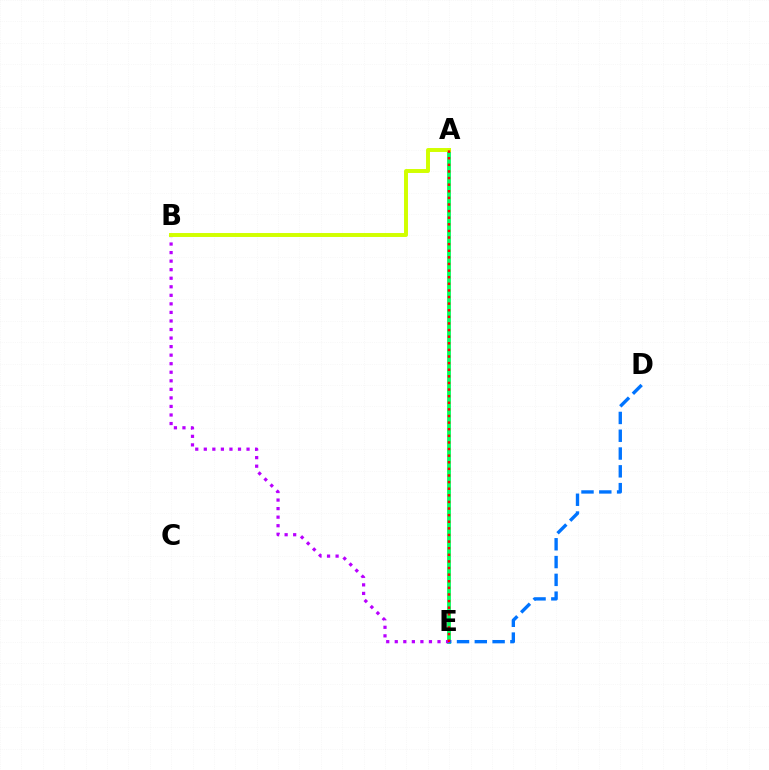{('A', 'E'): [{'color': '#00ff5c', 'line_style': 'solid', 'thickness': 2.74}, {'color': '#ff0000', 'line_style': 'dotted', 'thickness': 1.8}], ('B', 'E'): [{'color': '#b900ff', 'line_style': 'dotted', 'thickness': 2.32}], ('A', 'B'): [{'color': '#d1ff00', 'line_style': 'solid', 'thickness': 2.84}], ('D', 'E'): [{'color': '#0074ff', 'line_style': 'dashed', 'thickness': 2.42}]}